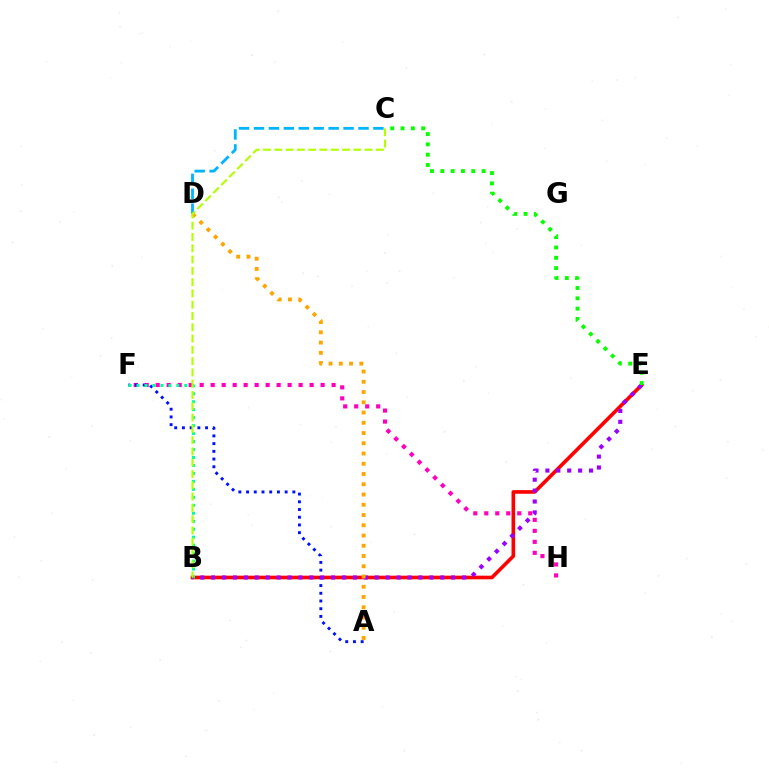{('F', 'H'): [{'color': '#ff00bd', 'line_style': 'dotted', 'thickness': 2.99}], ('B', 'E'): [{'color': '#ff0000', 'line_style': 'solid', 'thickness': 2.62}, {'color': '#9b00ff', 'line_style': 'dotted', 'thickness': 2.96}], ('C', 'D'): [{'color': '#00b5ff', 'line_style': 'dashed', 'thickness': 2.03}], ('A', 'F'): [{'color': '#0010ff', 'line_style': 'dotted', 'thickness': 2.1}], ('B', 'F'): [{'color': '#00ff9d', 'line_style': 'dotted', 'thickness': 2.17}], ('A', 'D'): [{'color': '#ffa500', 'line_style': 'dotted', 'thickness': 2.78}], ('C', 'E'): [{'color': '#08ff00', 'line_style': 'dotted', 'thickness': 2.8}], ('B', 'C'): [{'color': '#b3ff00', 'line_style': 'dashed', 'thickness': 1.53}]}